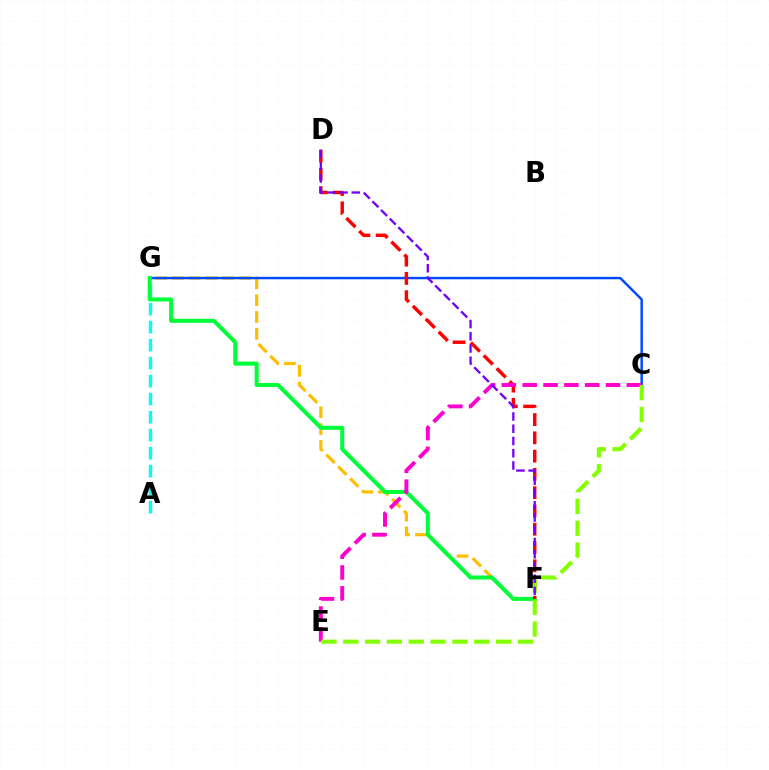{('A', 'G'): [{'color': '#00fff6', 'line_style': 'dashed', 'thickness': 2.45}], ('F', 'G'): [{'color': '#ffbd00', 'line_style': 'dashed', 'thickness': 2.28}, {'color': '#00ff39', 'line_style': 'solid', 'thickness': 2.89}], ('C', 'G'): [{'color': '#004bff', 'line_style': 'solid', 'thickness': 1.77}], ('D', 'F'): [{'color': '#ff0000', 'line_style': 'dashed', 'thickness': 2.48}, {'color': '#7200ff', 'line_style': 'dashed', 'thickness': 1.66}], ('C', 'E'): [{'color': '#ff00cf', 'line_style': 'dashed', 'thickness': 2.83}, {'color': '#84ff00', 'line_style': 'dashed', 'thickness': 2.97}]}